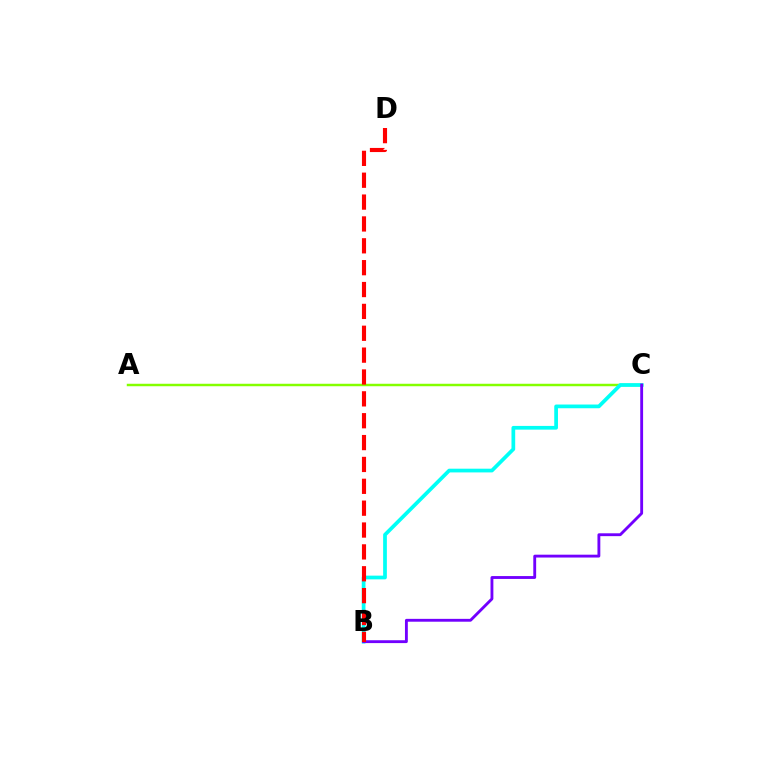{('A', 'C'): [{'color': '#84ff00', 'line_style': 'solid', 'thickness': 1.78}], ('B', 'C'): [{'color': '#00fff6', 'line_style': 'solid', 'thickness': 2.68}, {'color': '#7200ff', 'line_style': 'solid', 'thickness': 2.06}], ('B', 'D'): [{'color': '#ff0000', 'line_style': 'dashed', 'thickness': 2.97}]}